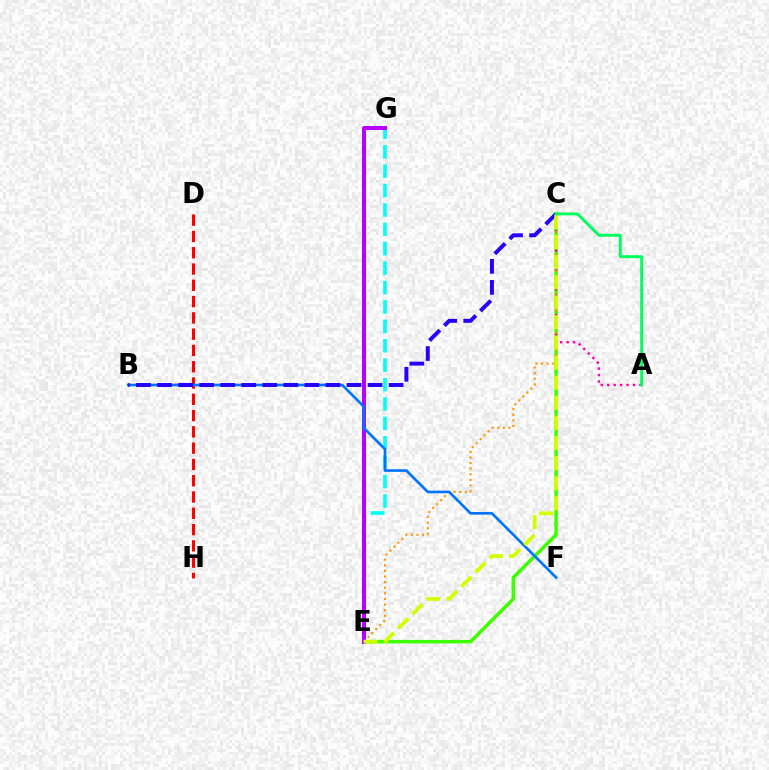{('C', 'E'): [{'color': '#3dff00', 'line_style': 'solid', 'thickness': 2.52}, {'color': '#ff9400', 'line_style': 'dotted', 'thickness': 1.52}, {'color': '#d1ff00', 'line_style': 'dashed', 'thickness': 2.73}], ('E', 'G'): [{'color': '#00fff6', 'line_style': 'dashed', 'thickness': 2.64}, {'color': '#b900ff', 'line_style': 'solid', 'thickness': 2.87}], ('D', 'H'): [{'color': '#ff0000', 'line_style': 'dashed', 'thickness': 2.21}], ('A', 'C'): [{'color': '#ff00ac', 'line_style': 'dotted', 'thickness': 1.75}, {'color': '#00ff5c', 'line_style': 'solid', 'thickness': 2.1}], ('B', 'F'): [{'color': '#0074ff', 'line_style': 'solid', 'thickness': 1.9}], ('B', 'C'): [{'color': '#2500ff', 'line_style': 'dashed', 'thickness': 2.86}]}